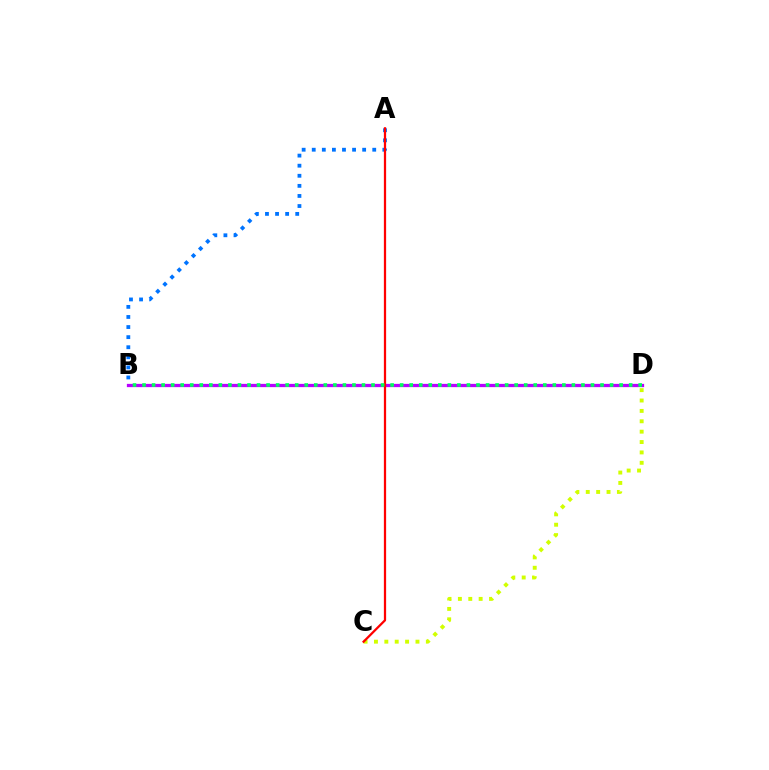{('B', 'D'): [{'color': '#b900ff', 'line_style': 'solid', 'thickness': 2.35}, {'color': '#00ff5c', 'line_style': 'dotted', 'thickness': 2.59}], ('A', 'B'): [{'color': '#0074ff', 'line_style': 'dotted', 'thickness': 2.74}], ('C', 'D'): [{'color': '#d1ff00', 'line_style': 'dotted', 'thickness': 2.82}], ('A', 'C'): [{'color': '#ff0000', 'line_style': 'solid', 'thickness': 1.62}]}